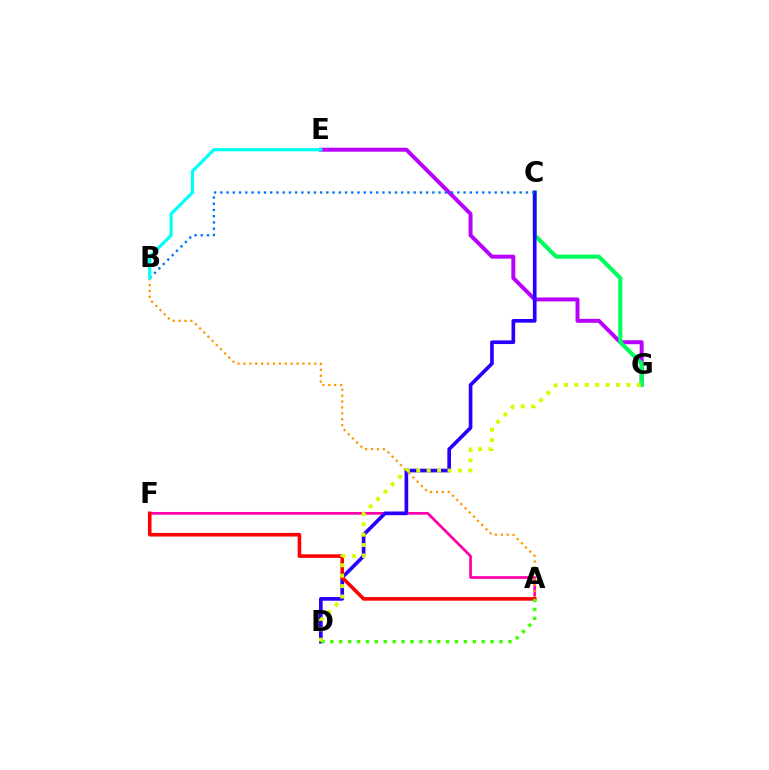{('E', 'G'): [{'color': '#b900ff', 'line_style': 'solid', 'thickness': 2.85}], ('C', 'G'): [{'color': '#00ff5c', 'line_style': 'solid', 'thickness': 2.98}], ('A', 'F'): [{'color': '#ff00ac', 'line_style': 'solid', 'thickness': 1.95}, {'color': '#ff0000', 'line_style': 'solid', 'thickness': 2.6}], ('C', 'D'): [{'color': '#2500ff', 'line_style': 'solid', 'thickness': 2.64}], ('A', 'B'): [{'color': '#ff9400', 'line_style': 'dotted', 'thickness': 1.6}], ('B', 'C'): [{'color': '#0074ff', 'line_style': 'dotted', 'thickness': 1.69}], ('A', 'D'): [{'color': '#3dff00', 'line_style': 'dotted', 'thickness': 2.42}], ('D', 'G'): [{'color': '#d1ff00', 'line_style': 'dotted', 'thickness': 2.83}], ('B', 'E'): [{'color': '#00fff6', 'line_style': 'solid', 'thickness': 2.29}]}